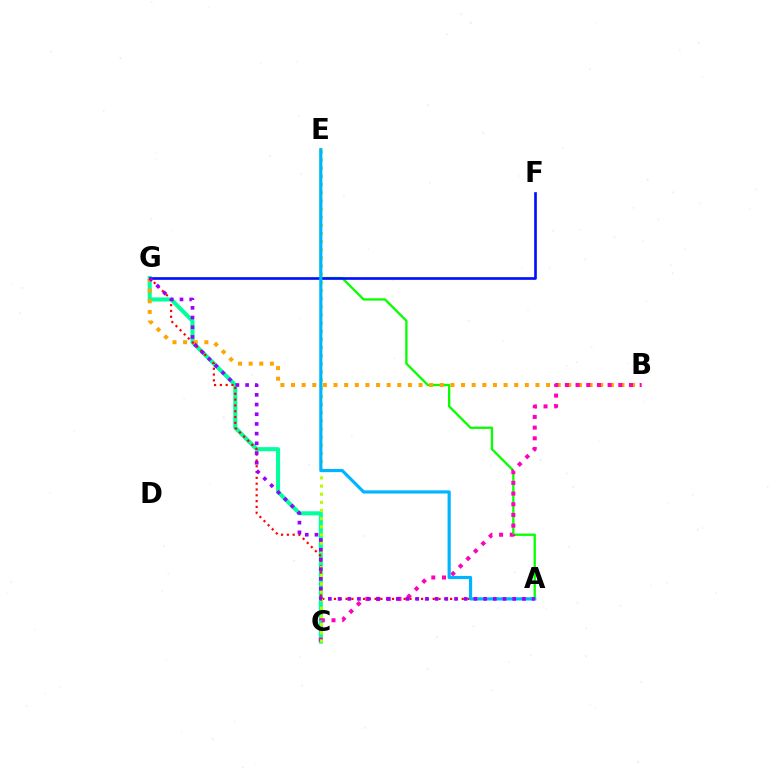{('C', 'G'): [{'color': '#00ff9d', 'line_style': 'solid', 'thickness': 2.91}], ('A', 'E'): [{'color': '#08ff00', 'line_style': 'solid', 'thickness': 1.67}, {'color': '#00b5ff', 'line_style': 'solid', 'thickness': 2.29}], ('B', 'G'): [{'color': '#ffa500', 'line_style': 'dotted', 'thickness': 2.89}], ('B', 'C'): [{'color': '#ff00bd', 'line_style': 'dotted', 'thickness': 2.9}], ('A', 'G'): [{'color': '#ff0000', 'line_style': 'dotted', 'thickness': 1.58}, {'color': '#9b00ff', 'line_style': 'dotted', 'thickness': 2.64}], ('F', 'G'): [{'color': '#0010ff', 'line_style': 'solid', 'thickness': 1.92}], ('C', 'E'): [{'color': '#b3ff00', 'line_style': 'dotted', 'thickness': 2.21}]}